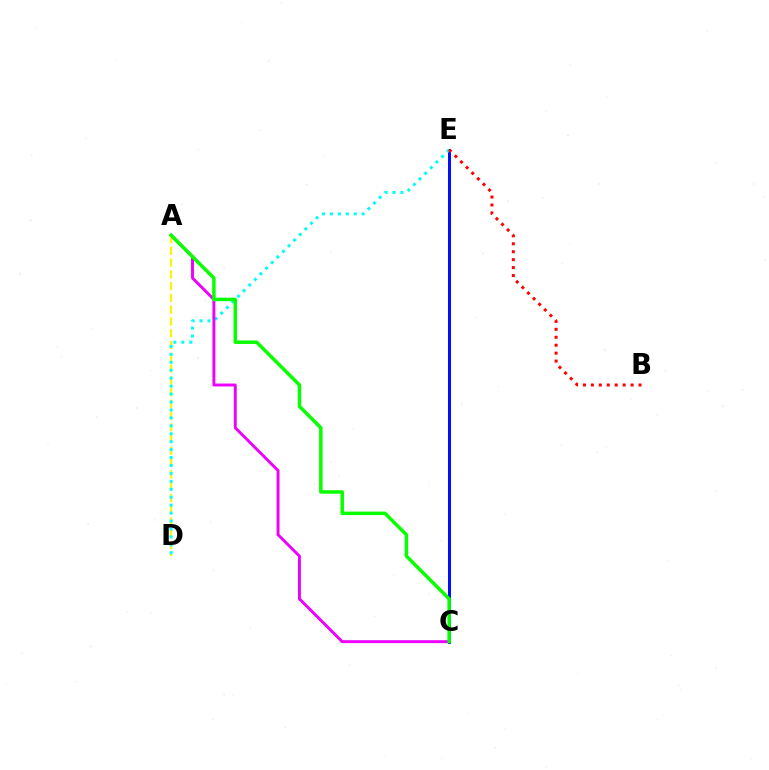{('C', 'E'): [{'color': '#0010ff', 'line_style': 'solid', 'thickness': 2.17}], ('A', 'D'): [{'color': '#fcf500', 'line_style': 'dashed', 'thickness': 1.6}], ('D', 'E'): [{'color': '#00fff6', 'line_style': 'dotted', 'thickness': 2.16}], ('A', 'C'): [{'color': '#ee00ff', 'line_style': 'solid', 'thickness': 2.1}, {'color': '#08ff00', 'line_style': 'solid', 'thickness': 2.51}], ('B', 'E'): [{'color': '#ff0000', 'line_style': 'dotted', 'thickness': 2.16}]}